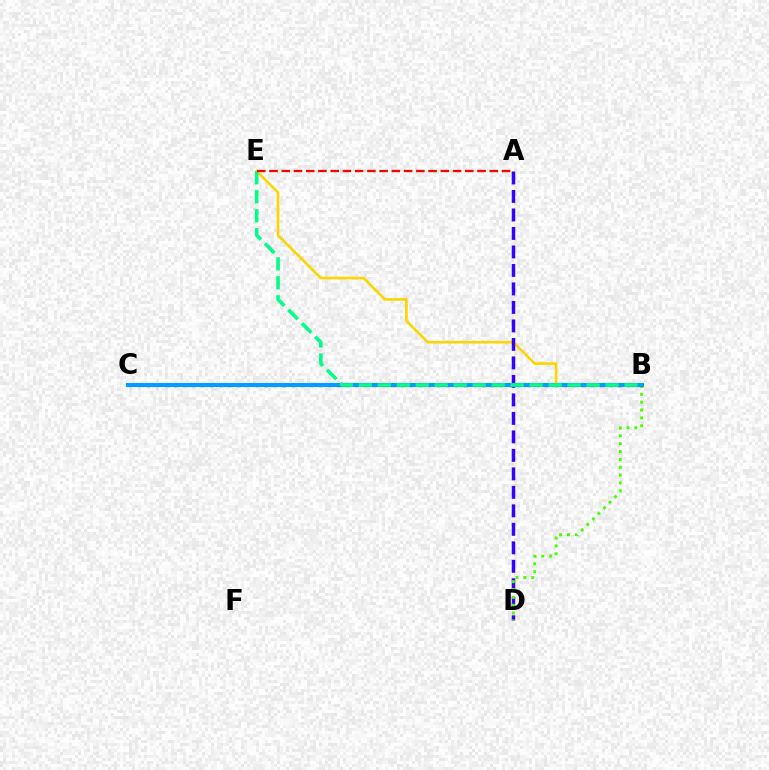{('B', 'C'): [{'color': '#ff00ed', 'line_style': 'dotted', 'thickness': 2.46}, {'color': '#009eff', 'line_style': 'solid', 'thickness': 2.93}], ('B', 'E'): [{'color': '#ffd500', 'line_style': 'solid', 'thickness': 1.9}, {'color': '#00ff86', 'line_style': 'dashed', 'thickness': 2.58}], ('A', 'D'): [{'color': '#3700ff', 'line_style': 'dashed', 'thickness': 2.51}], ('B', 'D'): [{'color': '#4fff00', 'line_style': 'dotted', 'thickness': 2.13}], ('A', 'E'): [{'color': '#ff0000', 'line_style': 'dashed', 'thickness': 1.66}]}